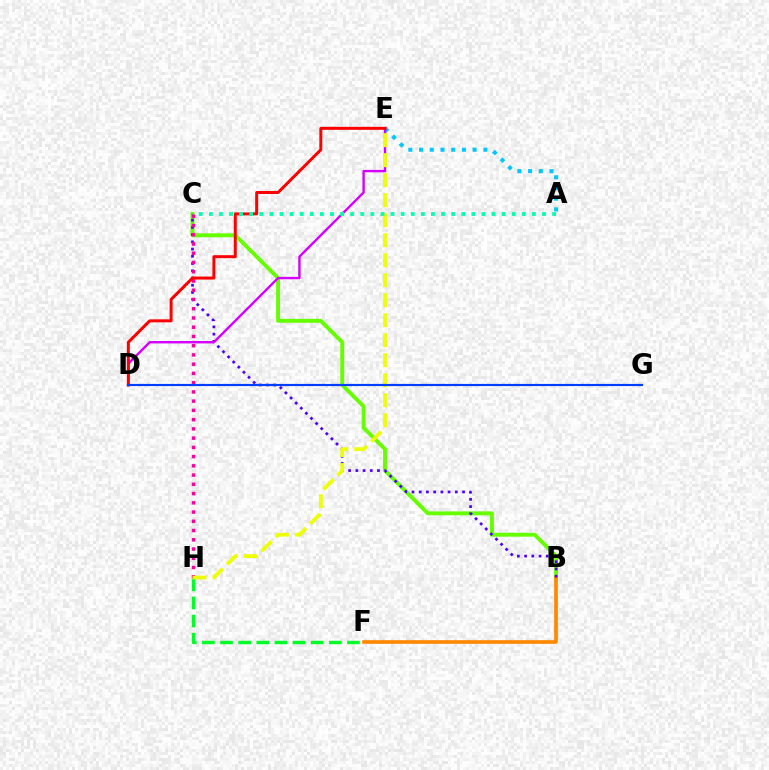{('A', 'E'): [{'color': '#00c7ff', 'line_style': 'dotted', 'thickness': 2.91}], ('B', 'C'): [{'color': '#66ff00', 'line_style': 'solid', 'thickness': 2.82}, {'color': '#4f00ff', 'line_style': 'dotted', 'thickness': 1.96}], ('B', 'F'): [{'color': '#ff8800', 'line_style': 'solid', 'thickness': 2.64}], ('F', 'H'): [{'color': '#00ff27', 'line_style': 'dashed', 'thickness': 2.46}], ('D', 'E'): [{'color': '#d600ff', 'line_style': 'solid', 'thickness': 1.73}, {'color': '#ff0000', 'line_style': 'solid', 'thickness': 2.15}], ('C', 'H'): [{'color': '#ff00a0', 'line_style': 'dotted', 'thickness': 2.51}], ('E', 'H'): [{'color': '#eeff00', 'line_style': 'dashed', 'thickness': 2.72}], ('A', 'C'): [{'color': '#00ffaf', 'line_style': 'dotted', 'thickness': 2.74}], ('D', 'G'): [{'color': '#003fff', 'line_style': 'solid', 'thickness': 1.57}]}